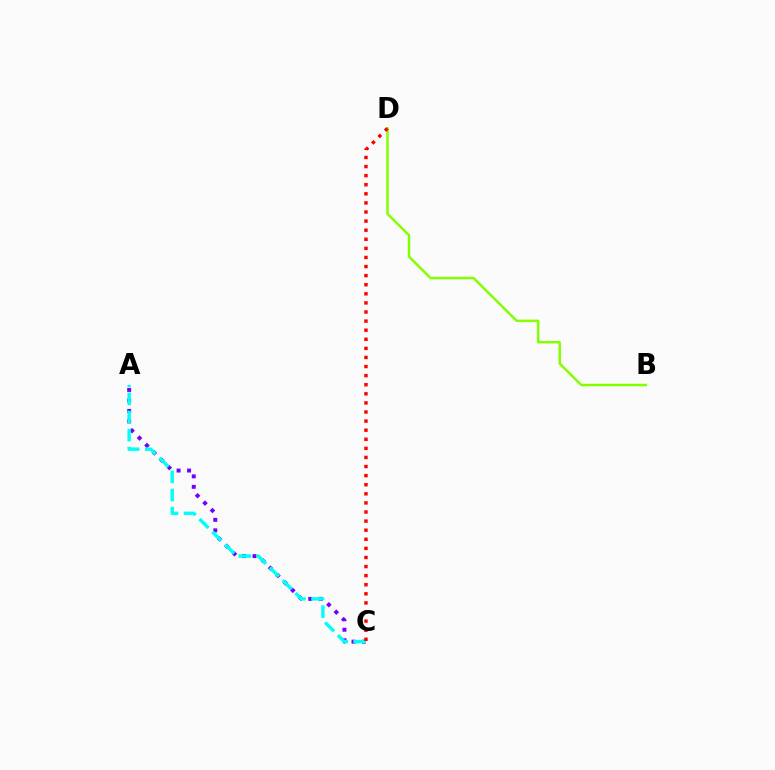{('B', 'D'): [{'color': '#84ff00', 'line_style': 'solid', 'thickness': 1.79}], ('A', 'C'): [{'color': '#7200ff', 'line_style': 'dotted', 'thickness': 2.85}, {'color': '#00fff6', 'line_style': 'dashed', 'thickness': 2.46}], ('C', 'D'): [{'color': '#ff0000', 'line_style': 'dotted', 'thickness': 2.47}]}